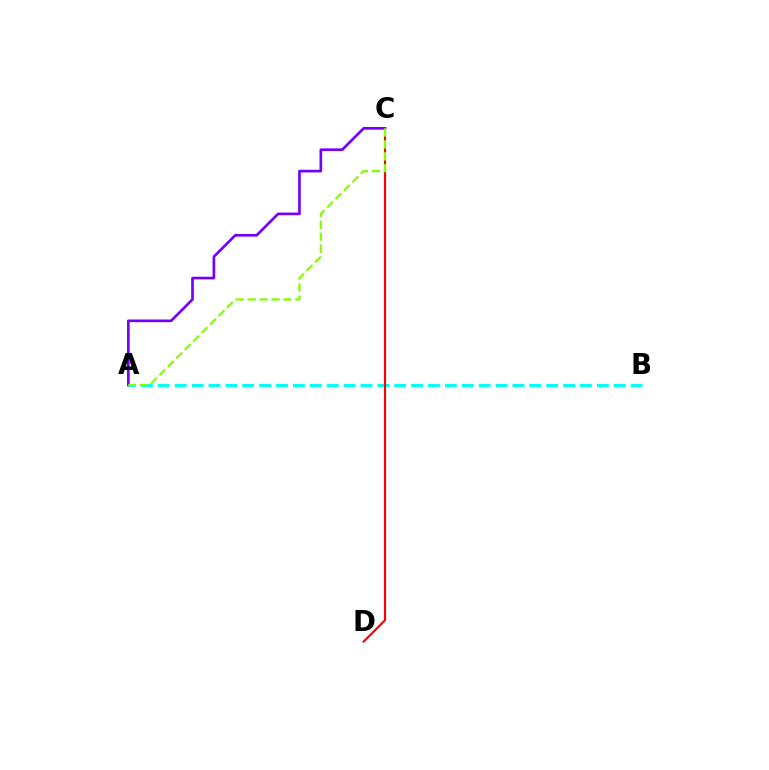{('A', 'B'): [{'color': '#00fff6', 'line_style': 'dashed', 'thickness': 2.29}], ('C', 'D'): [{'color': '#ff0000', 'line_style': 'solid', 'thickness': 1.53}], ('A', 'C'): [{'color': '#7200ff', 'line_style': 'solid', 'thickness': 1.92}, {'color': '#84ff00', 'line_style': 'dashed', 'thickness': 1.62}]}